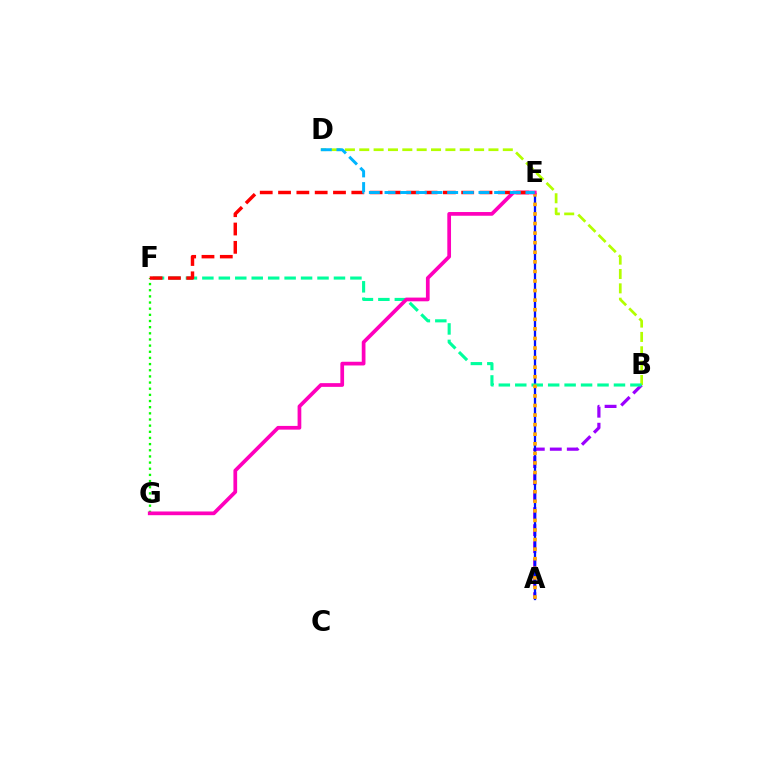{('F', 'G'): [{'color': '#08ff00', 'line_style': 'dotted', 'thickness': 1.67}], ('A', 'B'): [{'color': '#9b00ff', 'line_style': 'dashed', 'thickness': 2.31}], ('A', 'E'): [{'color': '#0010ff', 'line_style': 'solid', 'thickness': 1.64}, {'color': '#ffa500', 'line_style': 'dotted', 'thickness': 2.6}], ('B', 'D'): [{'color': '#b3ff00', 'line_style': 'dashed', 'thickness': 1.95}], ('B', 'F'): [{'color': '#00ff9d', 'line_style': 'dashed', 'thickness': 2.23}], ('E', 'G'): [{'color': '#ff00bd', 'line_style': 'solid', 'thickness': 2.68}], ('E', 'F'): [{'color': '#ff0000', 'line_style': 'dashed', 'thickness': 2.49}], ('D', 'E'): [{'color': '#00b5ff', 'line_style': 'dashed', 'thickness': 2.13}]}